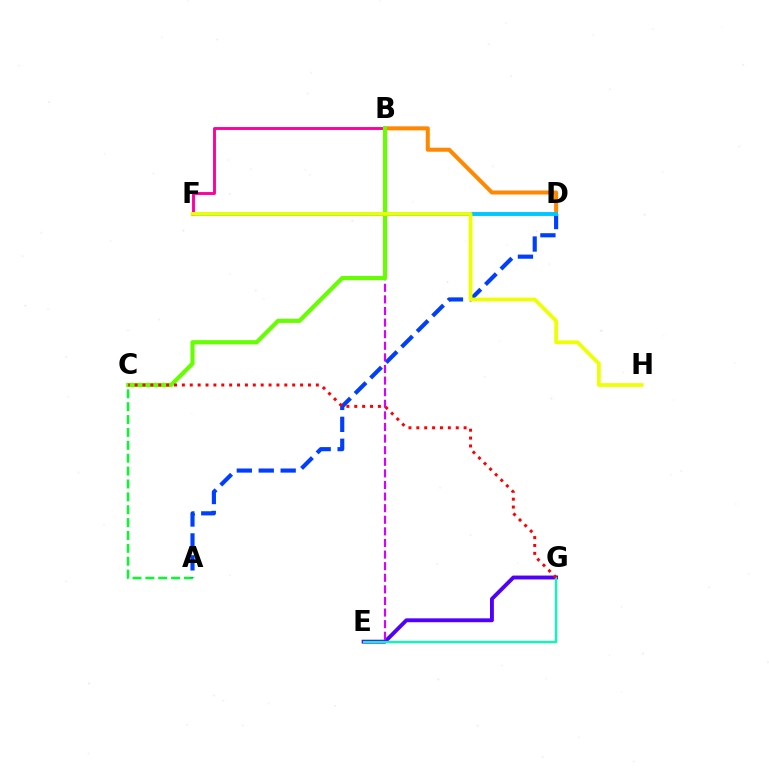{('A', 'C'): [{'color': '#00ff27', 'line_style': 'dashed', 'thickness': 1.75}], ('E', 'G'): [{'color': '#4f00ff', 'line_style': 'solid', 'thickness': 2.79}, {'color': '#00ffaf', 'line_style': 'solid', 'thickness': 1.63}], ('B', 'D'): [{'color': '#ff8800', 'line_style': 'solid', 'thickness': 2.89}], ('A', 'D'): [{'color': '#003fff', 'line_style': 'dashed', 'thickness': 2.98}], ('D', 'F'): [{'color': '#00c7ff', 'line_style': 'solid', 'thickness': 2.82}], ('B', 'F'): [{'color': '#ff00a0', 'line_style': 'solid', 'thickness': 2.09}], ('B', 'E'): [{'color': '#d600ff', 'line_style': 'dashed', 'thickness': 1.58}], ('B', 'C'): [{'color': '#66ff00', 'line_style': 'solid', 'thickness': 3.0}], ('F', 'H'): [{'color': '#eeff00', 'line_style': 'solid', 'thickness': 2.67}], ('C', 'G'): [{'color': '#ff0000', 'line_style': 'dotted', 'thickness': 2.14}]}